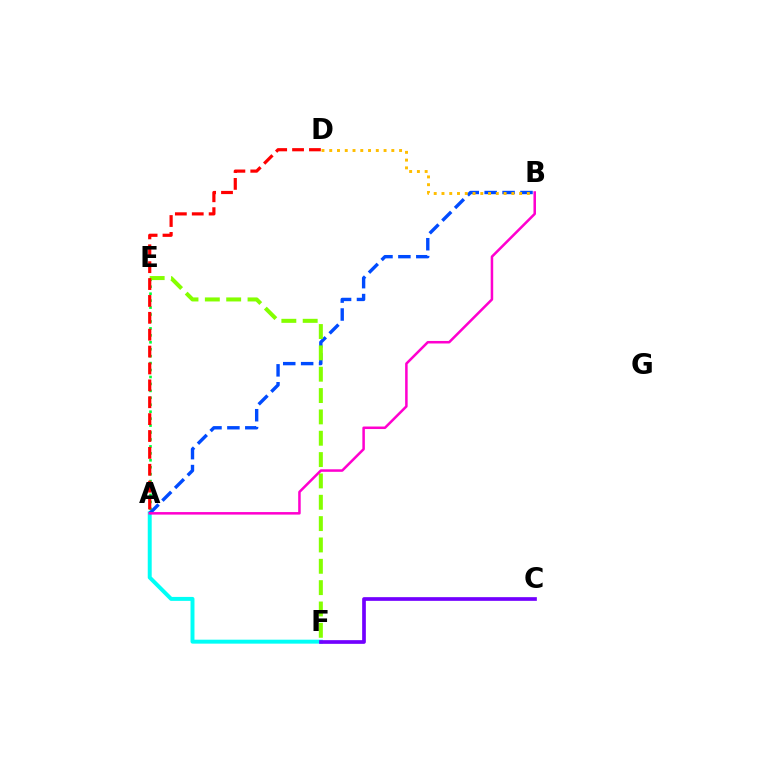{('A', 'F'): [{'color': '#00fff6', 'line_style': 'solid', 'thickness': 2.85}], ('A', 'E'): [{'color': '#00ff39', 'line_style': 'dotted', 'thickness': 1.89}], ('A', 'B'): [{'color': '#004bff', 'line_style': 'dashed', 'thickness': 2.43}, {'color': '#ff00cf', 'line_style': 'solid', 'thickness': 1.82}], ('E', 'F'): [{'color': '#84ff00', 'line_style': 'dashed', 'thickness': 2.9}], ('B', 'D'): [{'color': '#ffbd00', 'line_style': 'dotted', 'thickness': 2.11}], ('A', 'D'): [{'color': '#ff0000', 'line_style': 'dashed', 'thickness': 2.29}], ('C', 'F'): [{'color': '#7200ff', 'line_style': 'solid', 'thickness': 2.66}]}